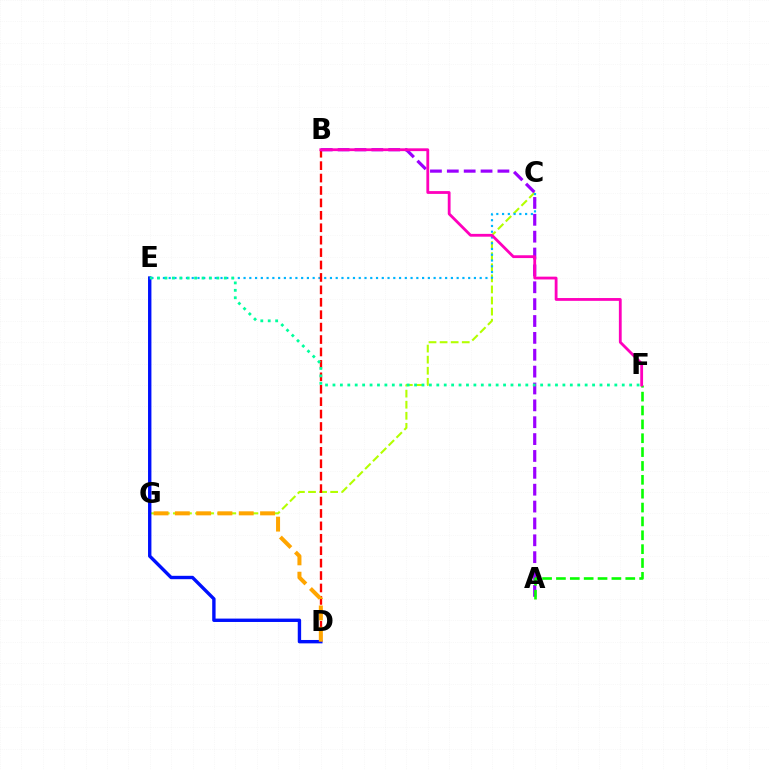{('C', 'G'): [{'color': '#b3ff00', 'line_style': 'dashed', 'thickness': 1.5}], ('C', 'E'): [{'color': '#00b5ff', 'line_style': 'dotted', 'thickness': 1.56}], ('B', 'D'): [{'color': '#ff0000', 'line_style': 'dashed', 'thickness': 1.69}], ('A', 'B'): [{'color': '#9b00ff', 'line_style': 'dashed', 'thickness': 2.29}], ('D', 'E'): [{'color': '#0010ff', 'line_style': 'solid', 'thickness': 2.44}], ('A', 'F'): [{'color': '#08ff00', 'line_style': 'dashed', 'thickness': 1.88}], ('D', 'G'): [{'color': '#ffa500', 'line_style': 'dashed', 'thickness': 2.89}], ('B', 'F'): [{'color': '#ff00bd', 'line_style': 'solid', 'thickness': 2.02}], ('E', 'F'): [{'color': '#00ff9d', 'line_style': 'dotted', 'thickness': 2.02}]}